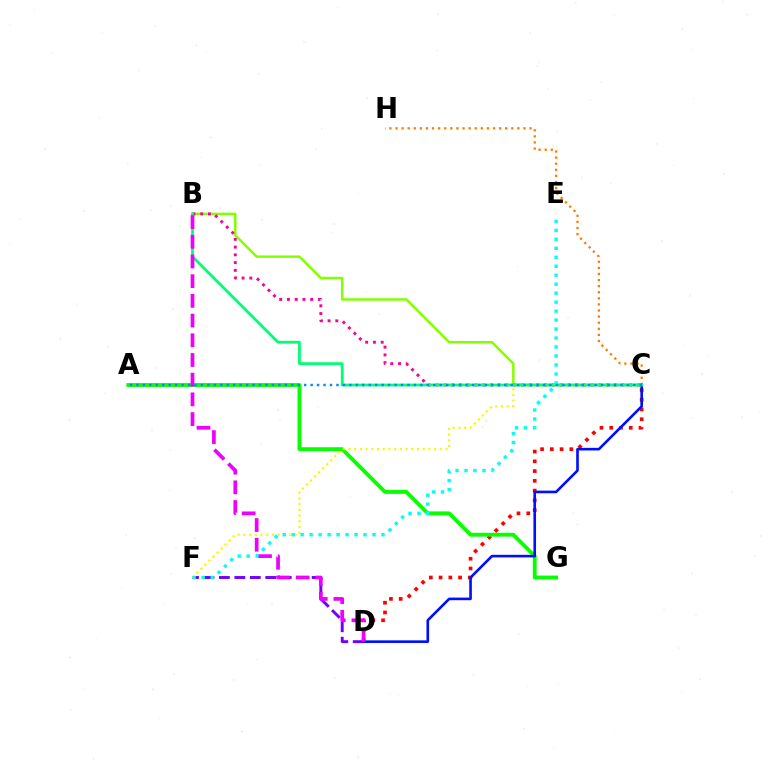{('C', 'H'): [{'color': '#ff7c00', 'line_style': 'dotted', 'thickness': 1.66}], ('D', 'F'): [{'color': '#7200ff', 'line_style': 'dashed', 'thickness': 2.1}], ('C', 'D'): [{'color': '#ff0000', 'line_style': 'dotted', 'thickness': 2.65}, {'color': '#0010ff', 'line_style': 'solid', 'thickness': 1.89}], ('B', 'C'): [{'color': '#84ff00', 'line_style': 'solid', 'thickness': 1.79}, {'color': '#ff0094', 'line_style': 'dotted', 'thickness': 2.11}, {'color': '#00ff74', 'line_style': 'solid', 'thickness': 2.0}], ('A', 'G'): [{'color': '#08ff00', 'line_style': 'solid', 'thickness': 2.77}], ('C', 'F'): [{'color': '#fcf500', 'line_style': 'dotted', 'thickness': 1.55}], ('B', 'D'): [{'color': '#ee00ff', 'line_style': 'dashed', 'thickness': 2.68}], ('E', 'F'): [{'color': '#00fff6', 'line_style': 'dotted', 'thickness': 2.44}], ('A', 'C'): [{'color': '#008cff', 'line_style': 'dotted', 'thickness': 1.75}]}